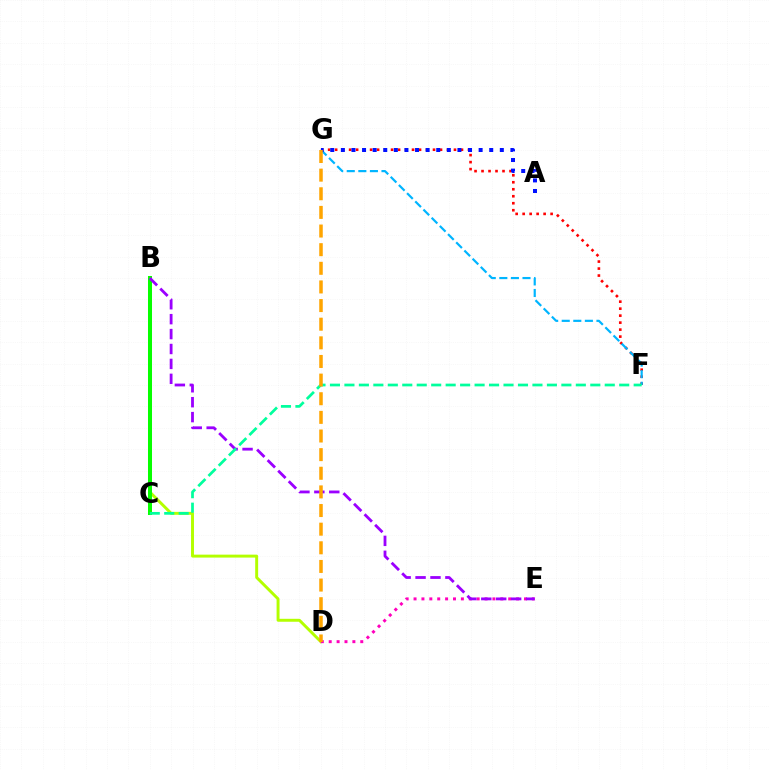{('F', 'G'): [{'color': '#ff0000', 'line_style': 'dotted', 'thickness': 1.9}, {'color': '#00b5ff', 'line_style': 'dashed', 'thickness': 1.57}], ('B', 'D'): [{'color': '#b3ff00', 'line_style': 'solid', 'thickness': 2.12}], ('D', 'E'): [{'color': '#ff00bd', 'line_style': 'dotted', 'thickness': 2.14}], ('B', 'C'): [{'color': '#08ff00', 'line_style': 'solid', 'thickness': 2.89}], ('A', 'G'): [{'color': '#0010ff', 'line_style': 'dotted', 'thickness': 2.88}], ('B', 'E'): [{'color': '#9b00ff', 'line_style': 'dashed', 'thickness': 2.03}], ('C', 'F'): [{'color': '#00ff9d', 'line_style': 'dashed', 'thickness': 1.96}], ('D', 'G'): [{'color': '#ffa500', 'line_style': 'dashed', 'thickness': 2.53}]}